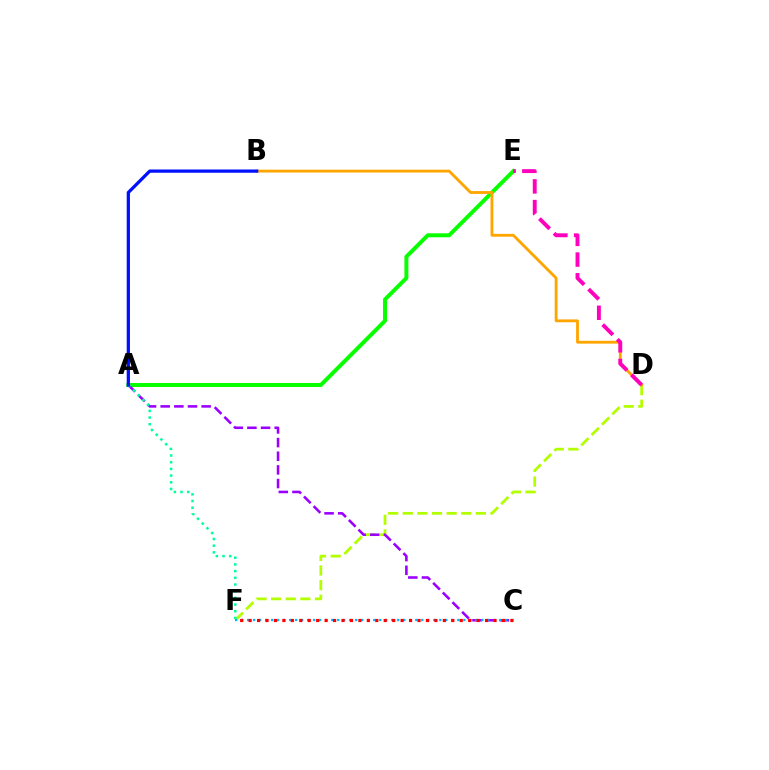{('A', 'E'): [{'color': '#08ff00', 'line_style': 'solid', 'thickness': 2.86}], ('D', 'F'): [{'color': '#b3ff00', 'line_style': 'dashed', 'thickness': 1.99}], ('B', 'D'): [{'color': '#ffa500', 'line_style': 'solid', 'thickness': 2.04}], ('A', 'C'): [{'color': '#9b00ff', 'line_style': 'dashed', 'thickness': 1.85}], ('C', 'F'): [{'color': '#00b5ff', 'line_style': 'dotted', 'thickness': 1.63}, {'color': '#ff0000', 'line_style': 'dotted', 'thickness': 2.29}], ('D', 'E'): [{'color': '#ff00bd', 'line_style': 'dashed', 'thickness': 2.81}], ('A', 'F'): [{'color': '#00ff9d', 'line_style': 'dotted', 'thickness': 1.82}], ('A', 'B'): [{'color': '#0010ff', 'line_style': 'solid', 'thickness': 2.34}]}